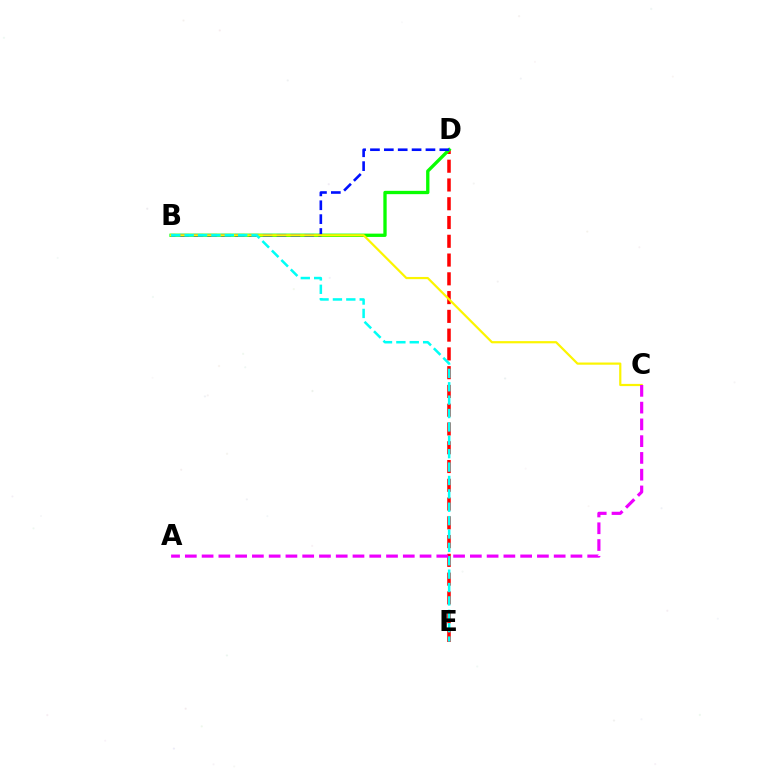{('D', 'E'): [{'color': '#ff0000', 'line_style': 'dashed', 'thickness': 2.55}], ('B', 'D'): [{'color': '#08ff00', 'line_style': 'solid', 'thickness': 2.39}, {'color': '#0010ff', 'line_style': 'dashed', 'thickness': 1.88}], ('B', 'C'): [{'color': '#fcf500', 'line_style': 'solid', 'thickness': 1.59}], ('B', 'E'): [{'color': '#00fff6', 'line_style': 'dashed', 'thickness': 1.82}], ('A', 'C'): [{'color': '#ee00ff', 'line_style': 'dashed', 'thickness': 2.28}]}